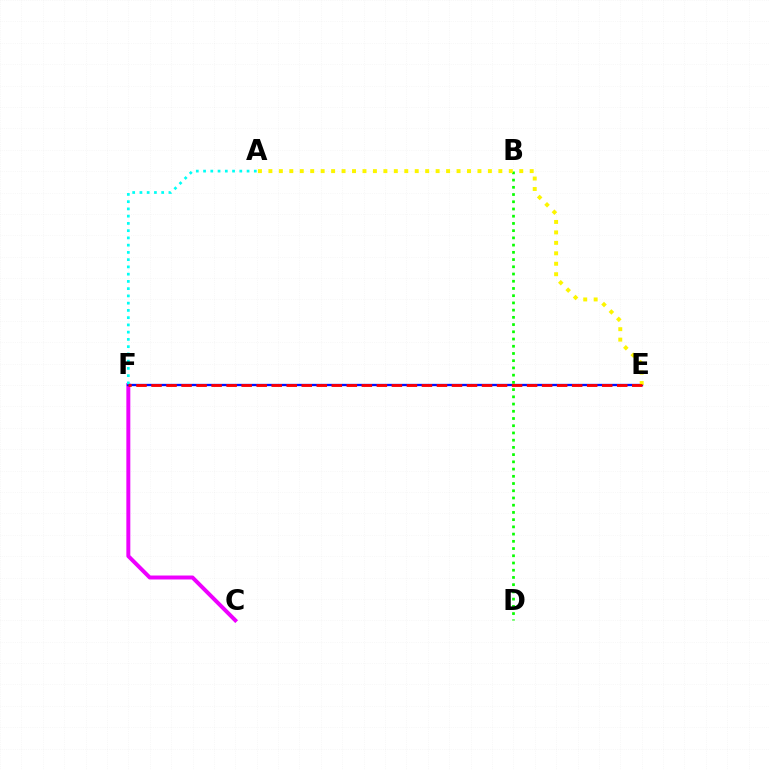{('C', 'F'): [{'color': '#ee00ff', 'line_style': 'solid', 'thickness': 2.85}], ('E', 'F'): [{'color': '#0010ff', 'line_style': 'solid', 'thickness': 1.67}, {'color': '#ff0000', 'line_style': 'dashed', 'thickness': 2.04}], ('B', 'D'): [{'color': '#08ff00', 'line_style': 'dotted', 'thickness': 1.96}], ('A', 'F'): [{'color': '#00fff6', 'line_style': 'dotted', 'thickness': 1.97}], ('A', 'E'): [{'color': '#fcf500', 'line_style': 'dotted', 'thickness': 2.84}]}